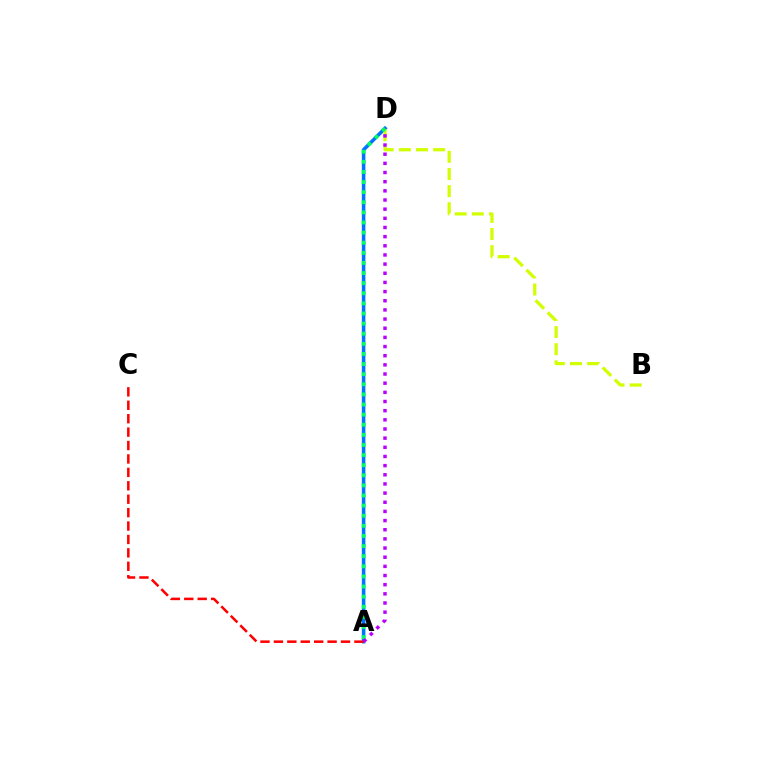{('A', 'D'): [{'color': '#0074ff', 'line_style': 'solid', 'thickness': 2.55}, {'color': '#00ff5c', 'line_style': 'dotted', 'thickness': 2.75}, {'color': '#b900ff', 'line_style': 'dotted', 'thickness': 2.49}], ('B', 'D'): [{'color': '#d1ff00', 'line_style': 'dashed', 'thickness': 2.33}], ('A', 'C'): [{'color': '#ff0000', 'line_style': 'dashed', 'thickness': 1.82}]}